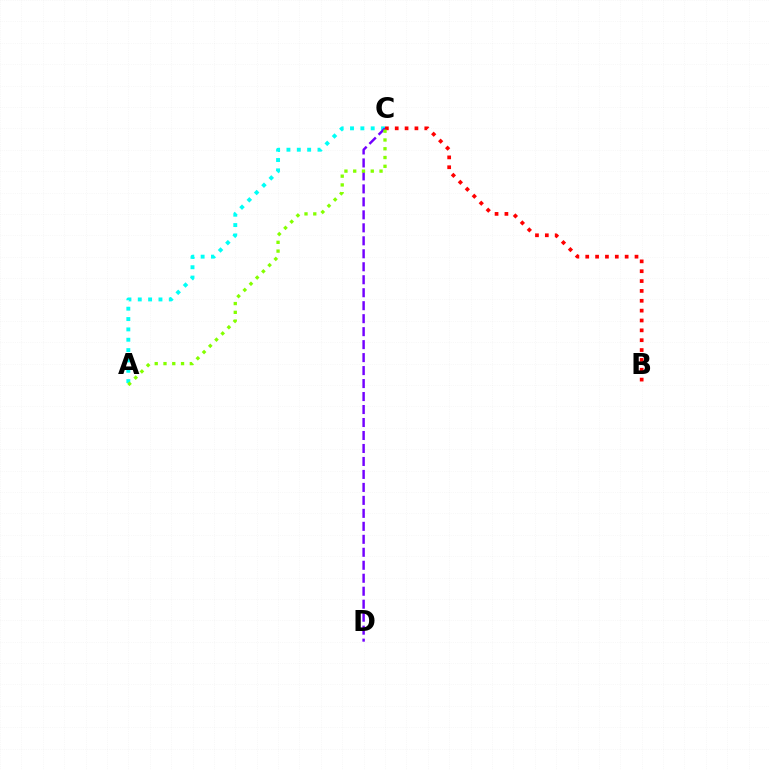{('A', 'C'): [{'color': '#00fff6', 'line_style': 'dotted', 'thickness': 2.81}, {'color': '#84ff00', 'line_style': 'dotted', 'thickness': 2.38}], ('C', 'D'): [{'color': '#7200ff', 'line_style': 'dashed', 'thickness': 1.76}], ('B', 'C'): [{'color': '#ff0000', 'line_style': 'dotted', 'thickness': 2.68}]}